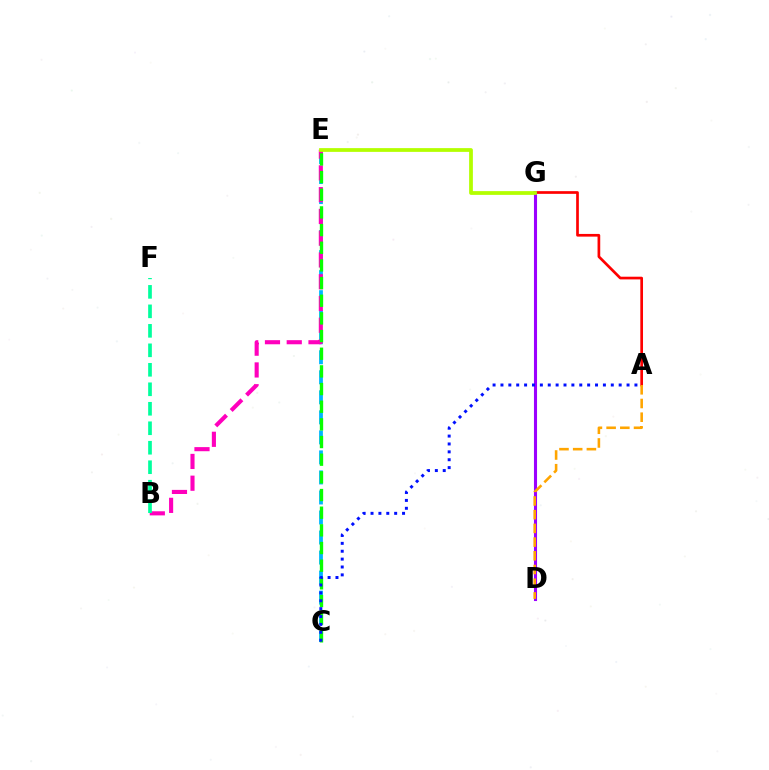{('A', 'G'): [{'color': '#ff0000', 'line_style': 'solid', 'thickness': 1.94}], ('C', 'E'): [{'color': '#00b5ff', 'line_style': 'dashed', 'thickness': 2.72}, {'color': '#08ff00', 'line_style': 'dashed', 'thickness': 2.4}], ('B', 'E'): [{'color': '#ff00bd', 'line_style': 'dashed', 'thickness': 2.96}], ('D', 'G'): [{'color': '#9b00ff', 'line_style': 'solid', 'thickness': 2.22}], ('E', 'G'): [{'color': '#b3ff00', 'line_style': 'solid', 'thickness': 2.71}], ('B', 'F'): [{'color': '#00ff9d', 'line_style': 'dashed', 'thickness': 2.65}], ('A', 'C'): [{'color': '#0010ff', 'line_style': 'dotted', 'thickness': 2.14}], ('A', 'D'): [{'color': '#ffa500', 'line_style': 'dashed', 'thickness': 1.86}]}